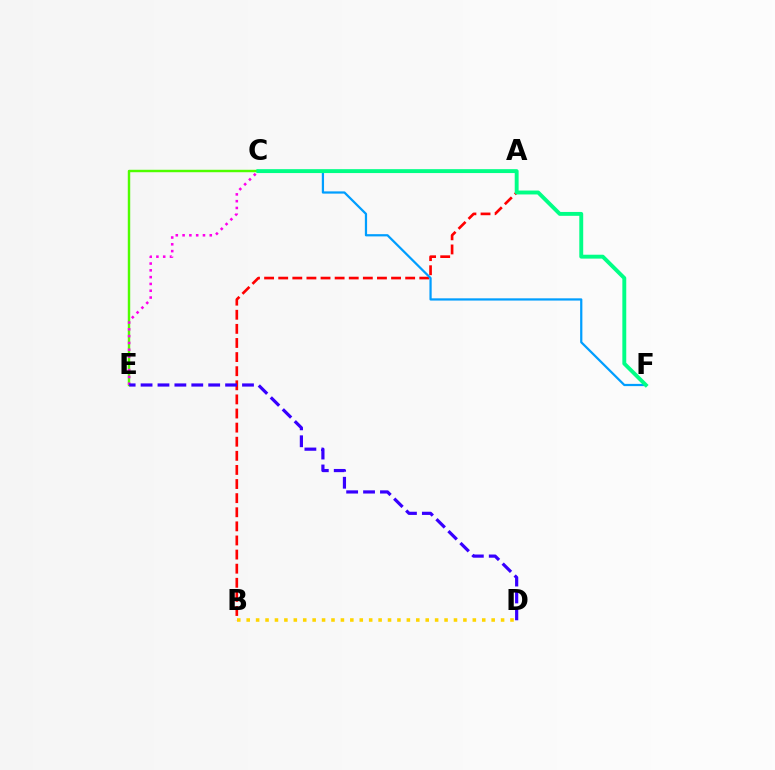{('C', 'E'): [{'color': '#4fff00', 'line_style': 'solid', 'thickness': 1.76}, {'color': '#ff00ed', 'line_style': 'dotted', 'thickness': 1.85}], ('A', 'B'): [{'color': '#ff0000', 'line_style': 'dashed', 'thickness': 1.92}], ('B', 'D'): [{'color': '#ffd500', 'line_style': 'dotted', 'thickness': 2.56}], ('D', 'E'): [{'color': '#3700ff', 'line_style': 'dashed', 'thickness': 2.3}], ('C', 'F'): [{'color': '#009eff', 'line_style': 'solid', 'thickness': 1.61}, {'color': '#00ff86', 'line_style': 'solid', 'thickness': 2.8}]}